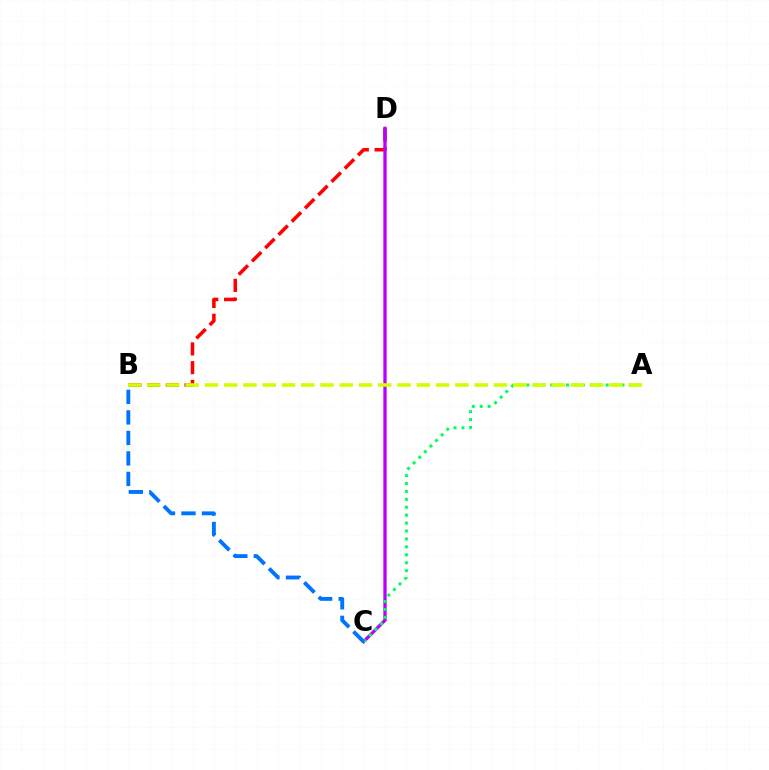{('B', 'D'): [{'color': '#ff0000', 'line_style': 'dashed', 'thickness': 2.55}], ('C', 'D'): [{'color': '#b900ff', 'line_style': 'solid', 'thickness': 2.38}], ('A', 'C'): [{'color': '#00ff5c', 'line_style': 'dotted', 'thickness': 2.15}], ('A', 'B'): [{'color': '#d1ff00', 'line_style': 'dashed', 'thickness': 2.62}], ('B', 'C'): [{'color': '#0074ff', 'line_style': 'dashed', 'thickness': 2.79}]}